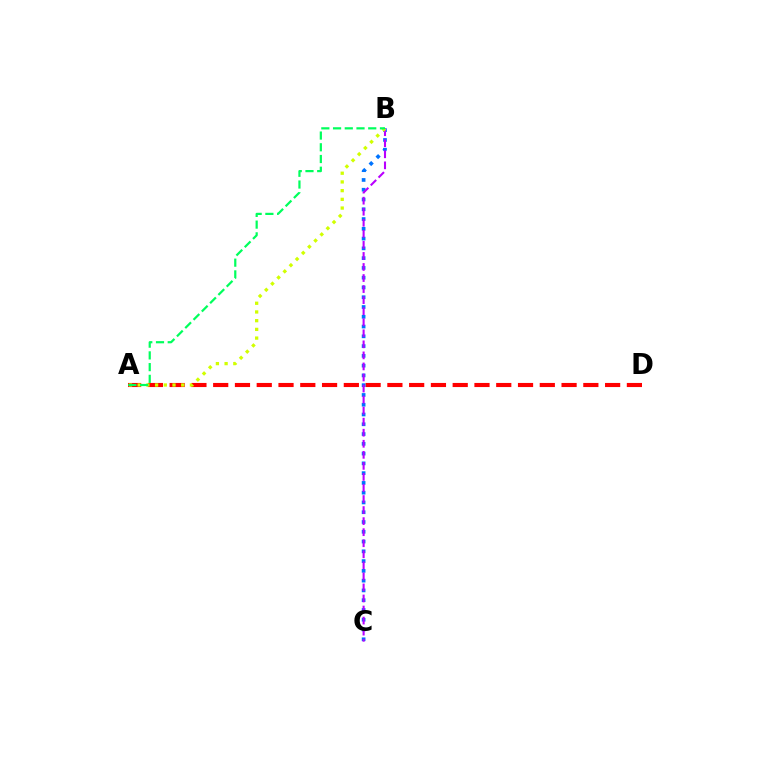{('A', 'D'): [{'color': '#ff0000', 'line_style': 'dashed', 'thickness': 2.96}], ('B', 'C'): [{'color': '#0074ff', 'line_style': 'dotted', 'thickness': 2.66}, {'color': '#b900ff', 'line_style': 'dashed', 'thickness': 1.5}], ('A', 'B'): [{'color': '#d1ff00', 'line_style': 'dotted', 'thickness': 2.37}, {'color': '#00ff5c', 'line_style': 'dashed', 'thickness': 1.59}]}